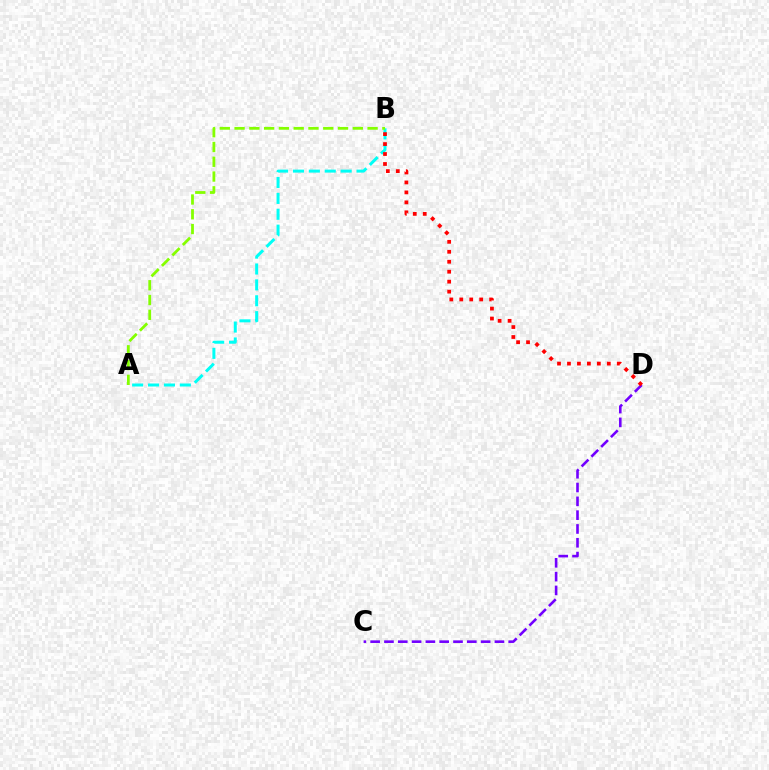{('A', 'B'): [{'color': '#00fff6', 'line_style': 'dashed', 'thickness': 2.16}, {'color': '#84ff00', 'line_style': 'dashed', 'thickness': 2.01}], ('C', 'D'): [{'color': '#7200ff', 'line_style': 'dashed', 'thickness': 1.88}], ('B', 'D'): [{'color': '#ff0000', 'line_style': 'dotted', 'thickness': 2.71}]}